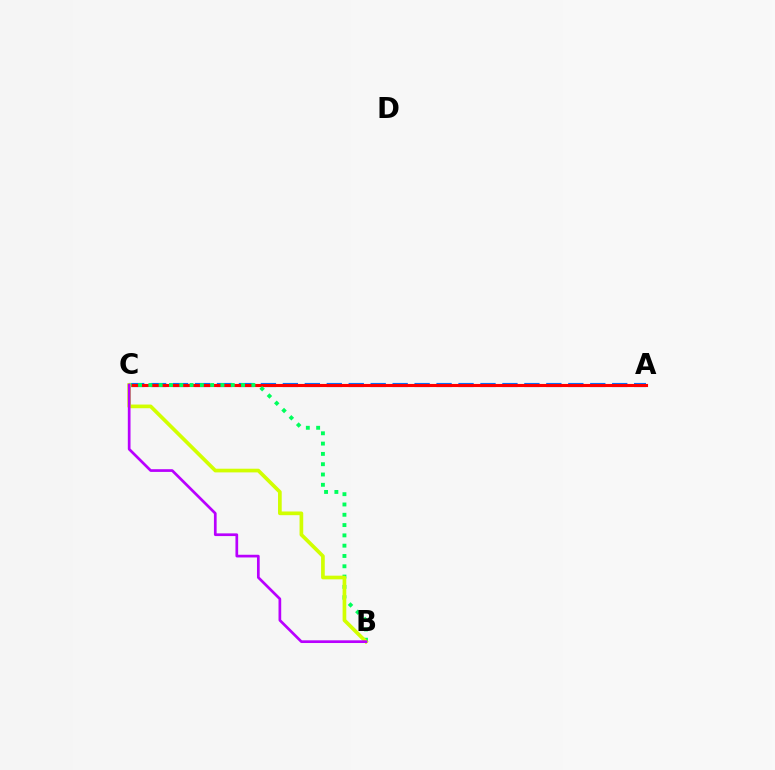{('A', 'C'): [{'color': '#0074ff', 'line_style': 'dashed', 'thickness': 2.98}, {'color': '#ff0000', 'line_style': 'solid', 'thickness': 2.23}], ('B', 'C'): [{'color': '#00ff5c', 'line_style': 'dotted', 'thickness': 2.8}, {'color': '#d1ff00', 'line_style': 'solid', 'thickness': 2.65}, {'color': '#b900ff', 'line_style': 'solid', 'thickness': 1.95}]}